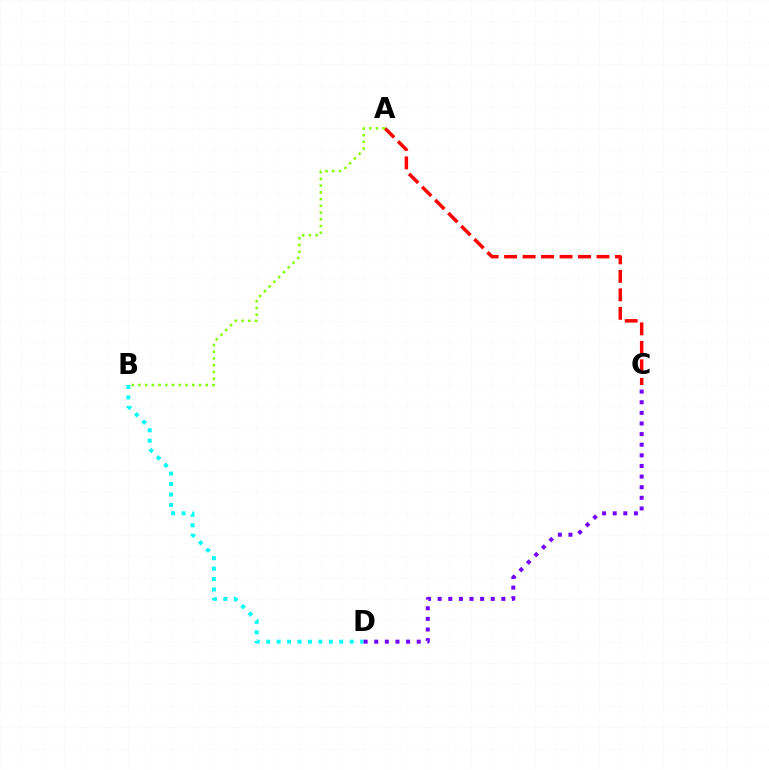{('B', 'D'): [{'color': '#00fff6', 'line_style': 'dotted', 'thickness': 2.84}], ('C', 'D'): [{'color': '#7200ff', 'line_style': 'dotted', 'thickness': 2.89}], ('A', 'C'): [{'color': '#ff0000', 'line_style': 'dashed', 'thickness': 2.51}], ('A', 'B'): [{'color': '#84ff00', 'line_style': 'dotted', 'thickness': 1.83}]}